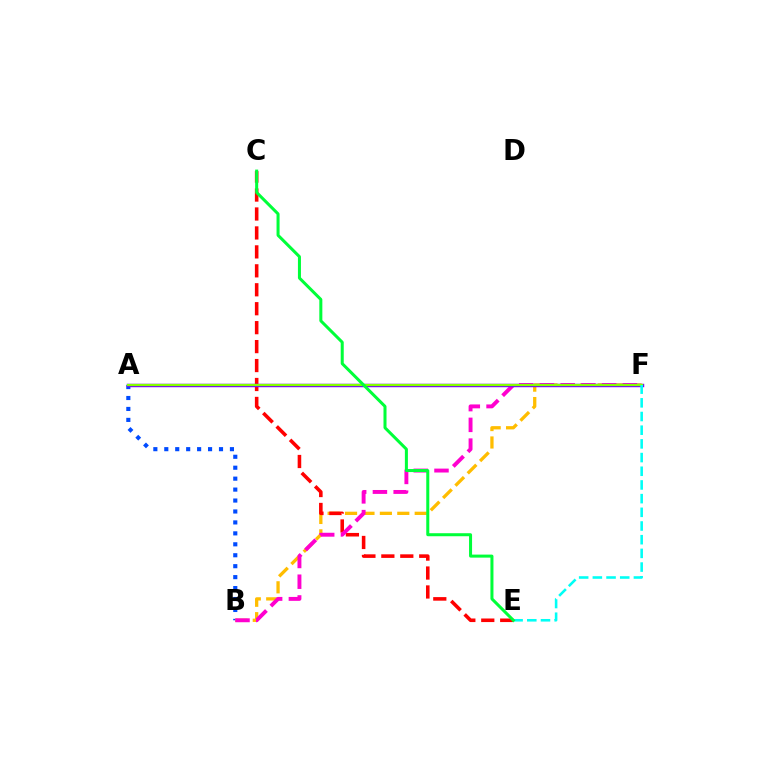{('A', 'B'): [{'color': '#004bff', 'line_style': 'dotted', 'thickness': 2.97}], ('B', 'F'): [{'color': '#ffbd00', 'line_style': 'dashed', 'thickness': 2.37}, {'color': '#ff00cf', 'line_style': 'dashed', 'thickness': 2.82}], ('C', 'E'): [{'color': '#ff0000', 'line_style': 'dashed', 'thickness': 2.57}, {'color': '#00ff39', 'line_style': 'solid', 'thickness': 2.18}], ('A', 'F'): [{'color': '#7200ff', 'line_style': 'solid', 'thickness': 2.48}, {'color': '#84ff00', 'line_style': 'solid', 'thickness': 1.61}], ('E', 'F'): [{'color': '#00fff6', 'line_style': 'dashed', 'thickness': 1.86}]}